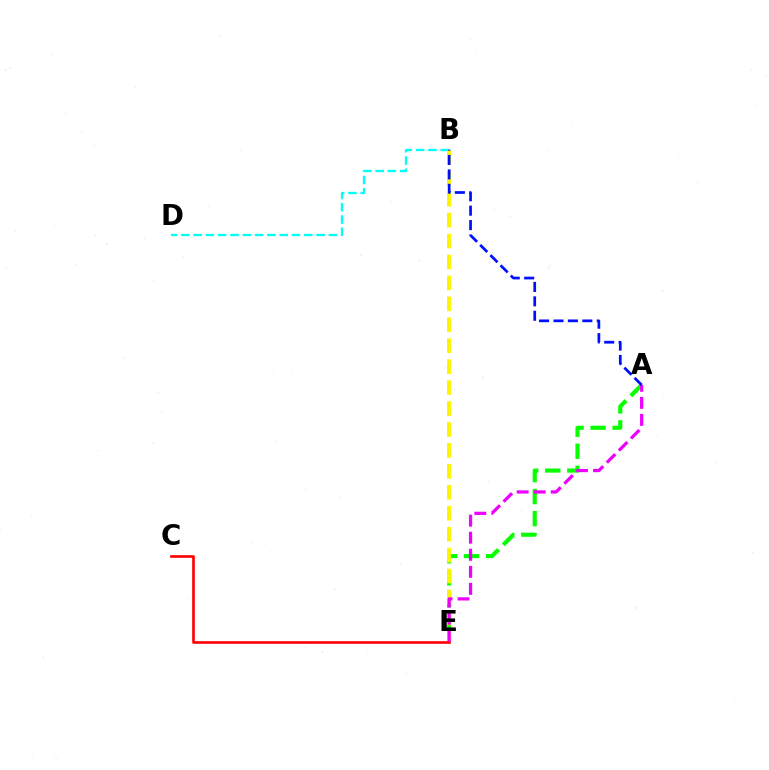{('A', 'E'): [{'color': '#08ff00', 'line_style': 'dashed', 'thickness': 2.99}, {'color': '#ee00ff', 'line_style': 'dashed', 'thickness': 2.32}], ('B', 'D'): [{'color': '#00fff6', 'line_style': 'dashed', 'thickness': 1.67}], ('B', 'E'): [{'color': '#fcf500', 'line_style': 'dashed', 'thickness': 2.84}], ('C', 'E'): [{'color': '#ff0000', 'line_style': 'solid', 'thickness': 1.9}], ('A', 'B'): [{'color': '#0010ff', 'line_style': 'dashed', 'thickness': 1.96}]}